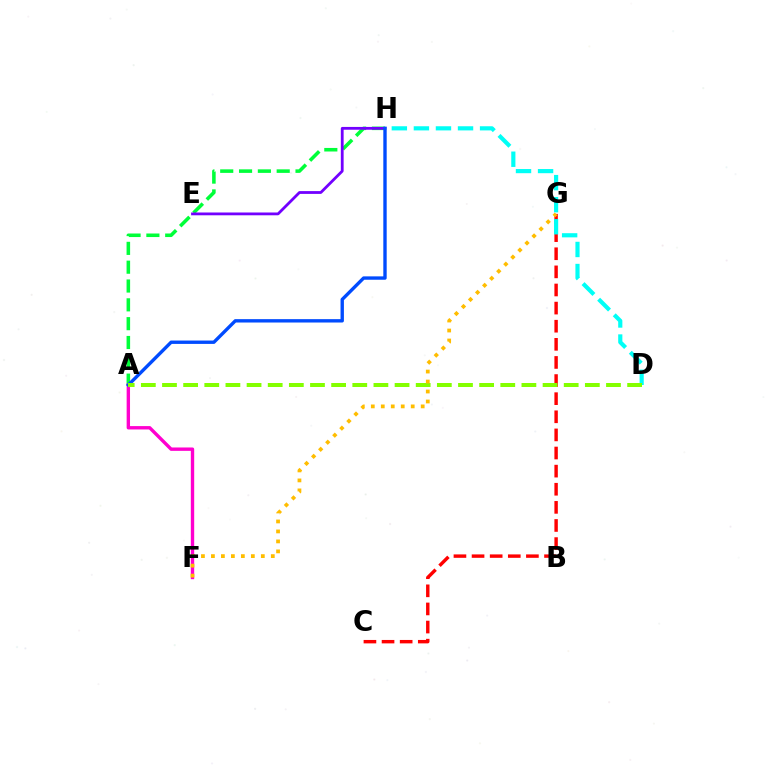{('A', 'H'): [{'color': '#00ff39', 'line_style': 'dashed', 'thickness': 2.56}, {'color': '#004bff', 'line_style': 'solid', 'thickness': 2.43}], ('E', 'H'): [{'color': '#7200ff', 'line_style': 'solid', 'thickness': 2.01}], ('A', 'F'): [{'color': '#ff00cf', 'line_style': 'solid', 'thickness': 2.43}], ('C', 'G'): [{'color': '#ff0000', 'line_style': 'dashed', 'thickness': 2.46}], ('D', 'H'): [{'color': '#00fff6', 'line_style': 'dashed', 'thickness': 3.0}], ('A', 'D'): [{'color': '#84ff00', 'line_style': 'dashed', 'thickness': 2.87}], ('F', 'G'): [{'color': '#ffbd00', 'line_style': 'dotted', 'thickness': 2.71}]}